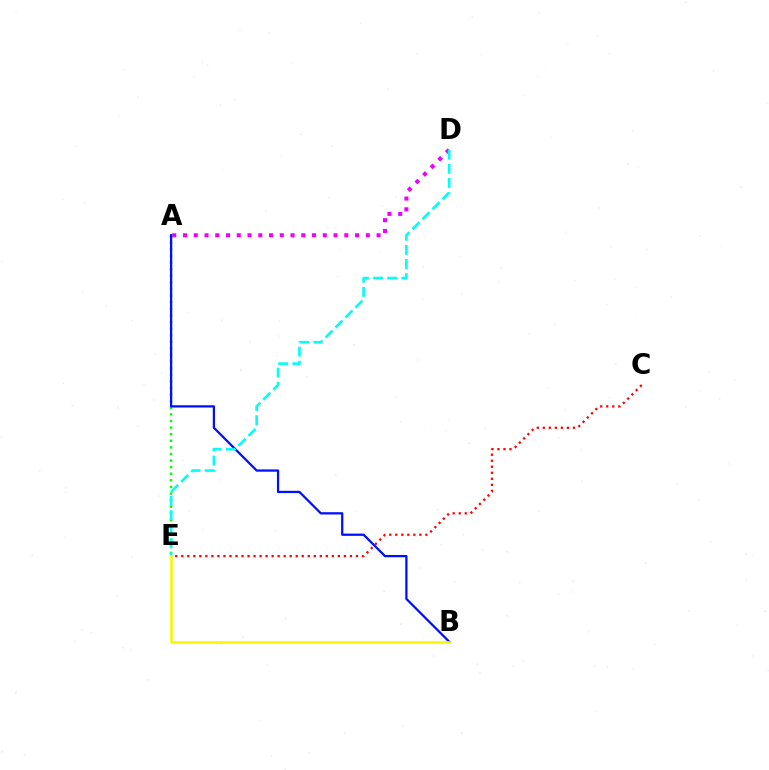{('A', 'D'): [{'color': '#ee00ff', 'line_style': 'dotted', 'thickness': 2.92}], ('A', 'E'): [{'color': '#08ff00', 'line_style': 'dotted', 'thickness': 1.79}], ('C', 'E'): [{'color': '#ff0000', 'line_style': 'dotted', 'thickness': 1.64}], ('A', 'B'): [{'color': '#0010ff', 'line_style': 'solid', 'thickness': 1.63}], ('D', 'E'): [{'color': '#00fff6', 'line_style': 'dashed', 'thickness': 1.92}], ('B', 'E'): [{'color': '#fcf500', 'line_style': 'solid', 'thickness': 1.86}]}